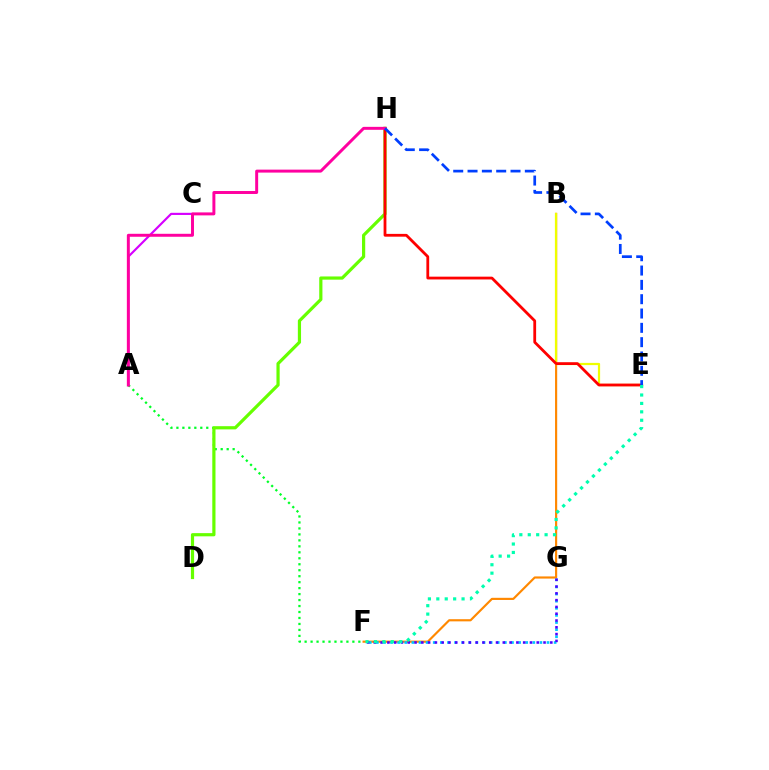{('B', 'F'): [{'color': '#ff8800', 'line_style': 'solid', 'thickness': 1.56}], ('F', 'G'): [{'color': '#00c7ff', 'line_style': 'dotted', 'thickness': 1.93}, {'color': '#4f00ff', 'line_style': 'dotted', 'thickness': 1.84}], ('A', 'F'): [{'color': '#00ff27', 'line_style': 'dotted', 'thickness': 1.62}], ('A', 'C'): [{'color': '#d600ff', 'line_style': 'solid', 'thickness': 1.55}], ('D', 'H'): [{'color': '#66ff00', 'line_style': 'solid', 'thickness': 2.3}], ('B', 'E'): [{'color': '#eeff00', 'line_style': 'solid', 'thickness': 1.61}], ('E', 'H'): [{'color': '#ff0000', 'line_style': 'solid', 'thickness': 2.01}, {'color': '#003fff', 'line_style': 'dashed', 'thickness': 1.95}], ('A', 'H'): [{'color': '#ff00a0', 'line_style': 'solid', 'thickness': 2.13}], ('E', 'F'): [{'color': '#00ffaf', 'line_style': 'dotted', 'thickness': 2.29}]}